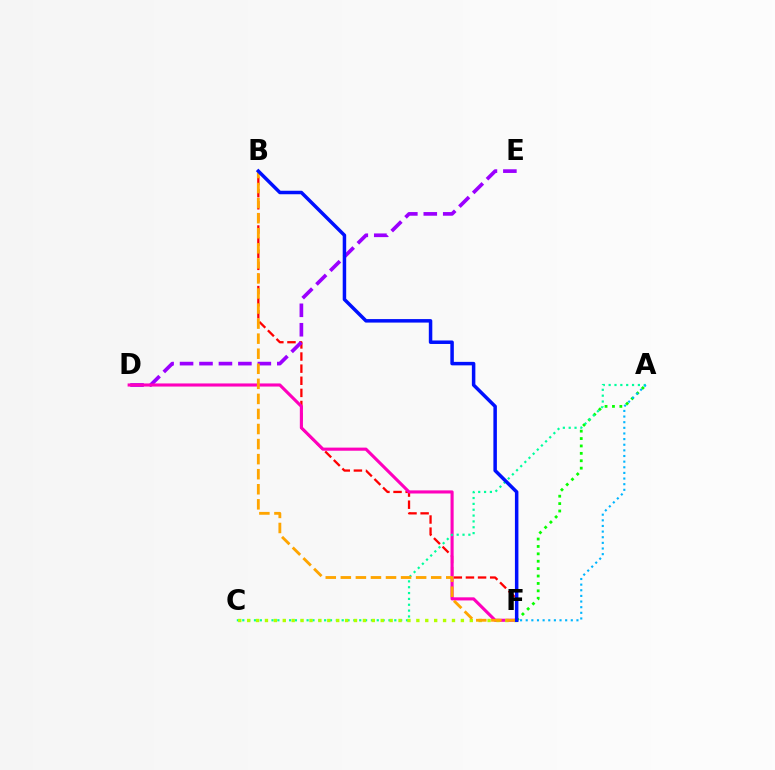{('B', 'F'): [{'color': '#ff0000', 'line_style': 'dashed', 'thickness': 1.65}, {'color': '#ffa500', 'line_style': 'dashed', 'thickness': 2.05}, {'color': '#0010ff', 'line_style': 'solid', 'thickness': 2.52}], ('D', 'E'): [{'color': '#9b00ff', 'line_style': 'dashed', 'thickness': 2.64}], ('D', 'F'): [{'color': '#ff00bd', 'line_style': 'solid', 'thickness': 2.24}], ('A', 'F'): [{'color': '#08ff00', 'line_style': 'dotted', 'thickness': 2.01}, {'color': '#00b5ff', 'line_style': 'dotted', 'thickness': 1.53}], ('A', 'C'): [{'color': '#00ff9d', 'line_style': 'dotted', 'thickness': 1.59}], ('C', 'F'): [{'color': '#b3ff00', 'line_style': 'dotted', 'thickness': 2.42}]}